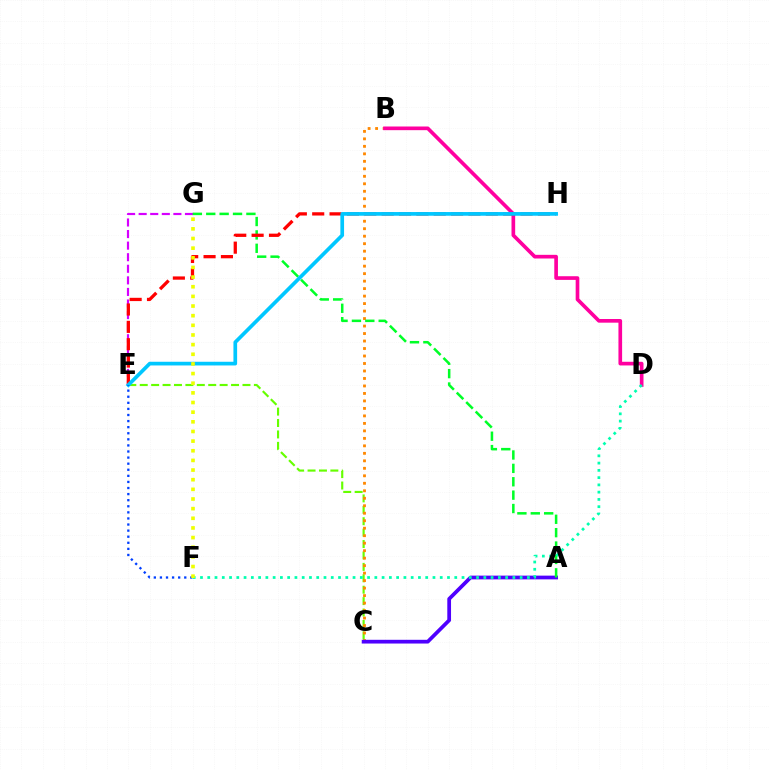{('E', 'G'): [{'color': '#d600ff', 'line_style': 'dashed', 'thickness': 1.57}], ('C', 'E'): [{'color': '#66ff00', 'line_style': 'dashed', 'thickness': 1.55}], ('B', 'C'): [{'color': '#ff8800', 'line_style': 'dotted', 'thickness': 2.03}], ('A', 'C'): [{'color': '#4f00ff', 'line_style': 'solid', 'thickness': 2.69}], ('B', 'D'): [{'color': '#ff00a0', 'line_style': 'solid', 'thickness': 2.64}], ('A', 'G'): [{'color': '#00ff27', 'line_style': 'dashed', 'thickness': 1.82}], ('E', 'H'): [{'color': '#ff0000', 'line_style': 'dashed', 'thickness': 2.36}, {'color': '#00c7ff', 'line_style': 'solid', 'thickness': 2.66}], ('E', 'F'): [{'color': '#003fff', 'line_style': 'dotted', 'thickness': 1.65}], ('D', 'F'): [{'color': '#00ffaf', 'line_style': 'dotted', 'thickness': 1.97}], ('F', 'G'): [{'color': '#eeff00', 'line_style': 'dotted', 'thickness': 2.62}]}